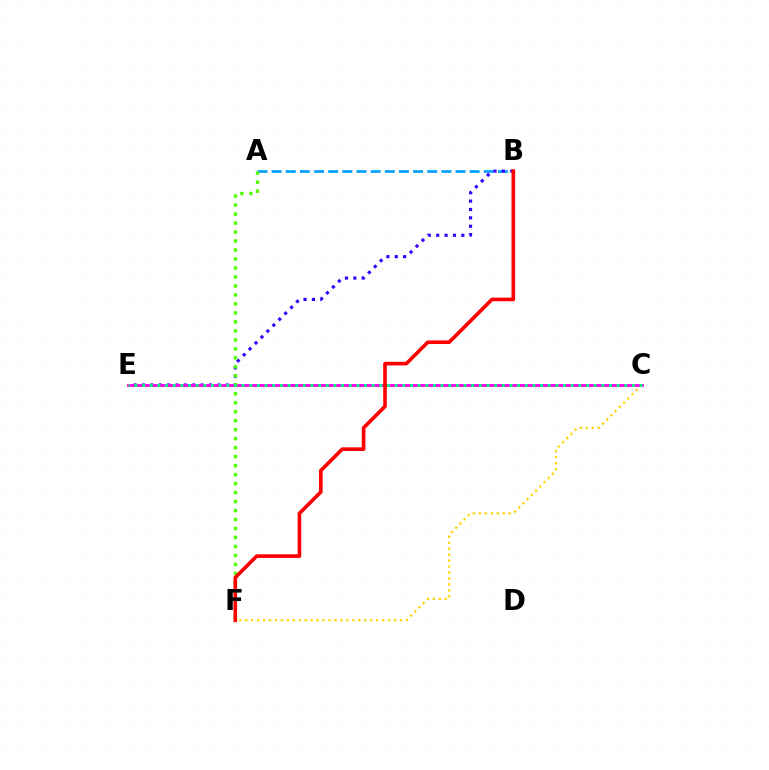{('C', 'F'): [{'color': '#ffd500', 'line_style': 'dotted', 'thickness': 1.62}], ('A', 'B'): [{'color': '#009eff', 'line_style': 'dashed', 'thickness': 1.92}], ('B', 'E'): [{'color': '#3700ff', 'line_style': 'dotted', 'thickness': 2.28}], ('C', 'E'): [{'color': '#ff00ed', 'line_style': 'solid', 'thickness': 2.05}, {'color': '#00ff86', 'line_style': 'dotted', 'thickness': 2.08}], ('A', 'F'): [{'color': '#4fff00', 'line_style': 'dotted', 'thickness': 2.44}], ('B', 'F'): [{'color': '#ff0000', 'line_style': 'solid', 'thickness': 2.61}]}